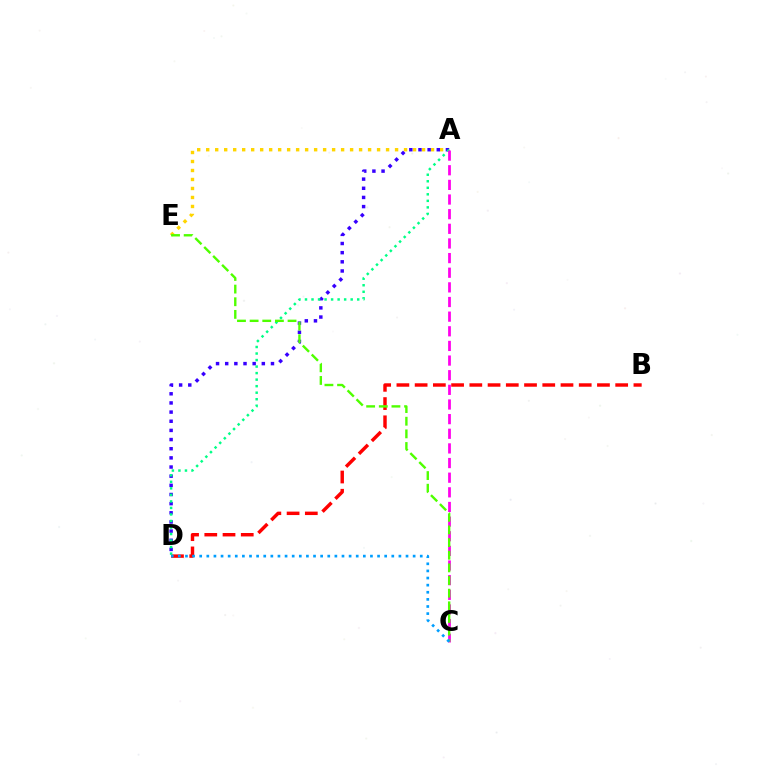{('A', 'E'): [{'color': '#ffd500', 'line_style': 'dotted', 'thickness': 2.44}], ('A', 'D'): [{'color': '#3700ff', 'line_style': 'dotted', 'thickness': 2.49}, {'color': '#00ff86', 'line_style': 'dotted', 'thickness': 1.77}], ('B', 'D'): [{'color': '#ff0000', 'line_style': 'dashed', 'thickness': 2.48}], ('A', 'C'): [{'color': '#ff00ed', 'line_style': 'dashed', 'thickness': 1.99}], ('C', 'E'): [{'color': '#4fff00', 'line_style': 'dashed', 'thickness': 1.72}], ('C', 'D'): [{'color': '#009eff', 'line_style': 'dotted', 'thickness': 1.93}]}